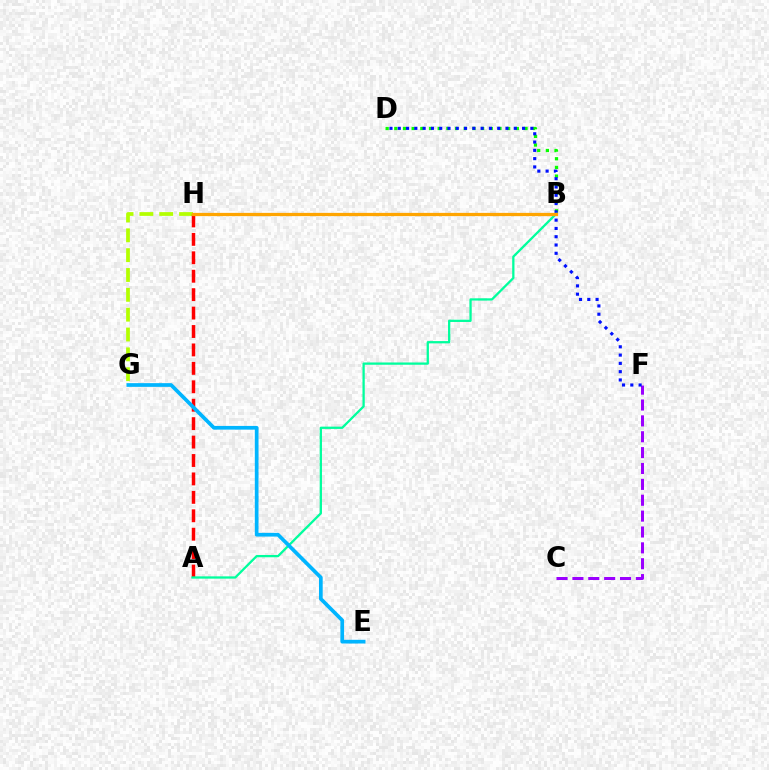{('C', 'F'): [{'color': '#9b00ff', 'line_style': 'dashed', 'thickness': 2.16}], ('B', 'D'): [{'color': '#08ff00', 'line_style': 'dotted', 'thickness': 2.36}], ('B', 'H'): [{'color': '#ff00bd', 'line_style': 'dotted', 'thickness': 1.92}, {'color': '#ffa500', 'line_style': 'solid', 'thickness': 2.34}], ('G', 'H'): [{'color': '#b3ff00', 'line_style': 'dashed', 'thickness': 2.7}], ('A', 'H'): [{'color': '#ff0000', 'line_style': 'dashed', 'thickness': 2.5}], ('D', 'F'): [{'color': '#0010ff', 'line_style': 'dotted', 'thickness': 2.25}], ('A', 'B'): [{'color': '#00ff9d', 'line_style': 'solid', 'thickness': 1.64}], ('E', 'G'): [{'color': '#00b5ff', 'line_style': 'solid', 'thickness': 2.67}]}